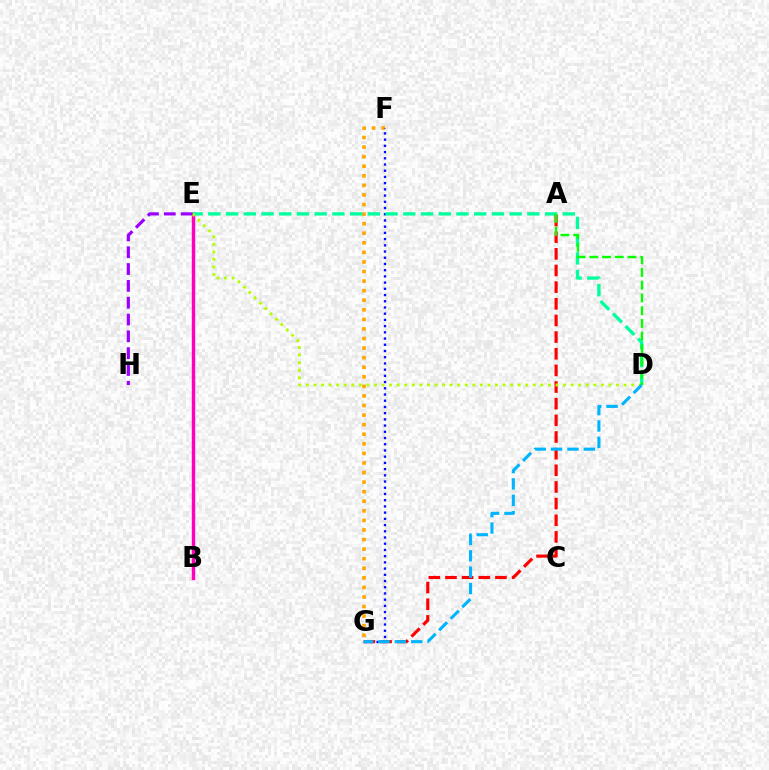{('A', 'G'): [{'color': '#ff0000', 'line_style': 'dashed', 'thickness': 2.26}], ('F', 'G'): [{'color': '#ffa500', 'line_style': 'dotted', 'thickness': 2.6}, {'color': '#0010ff', 'line_style': 'dotted', 'thickness': 1.69}], ('B', 'E'): [{'color': '#ff00bd', 'line_style': 'solid', 'thickness': 2.46}], ('D', 'E'): [{'color': '#00ff9d', 'line_style': 'dashed', 'thickness': 2.41}, {'color': '#b3ff00', 'line_style': 'dotted', 'thickness': 2.05}], ('E', 'H'): [{'color': '#9b00ff', 'line_style': 'dashed', 'thickness': 2.29}], ('A', 'D'): [{'color': '#08ff00', 'line_style': 'dashed', 'thickness': 1.73}], ('D', 'G'): [{'color': '#00b5ff', 'line_style': 'dashed', 'thickness': 2.22}]}